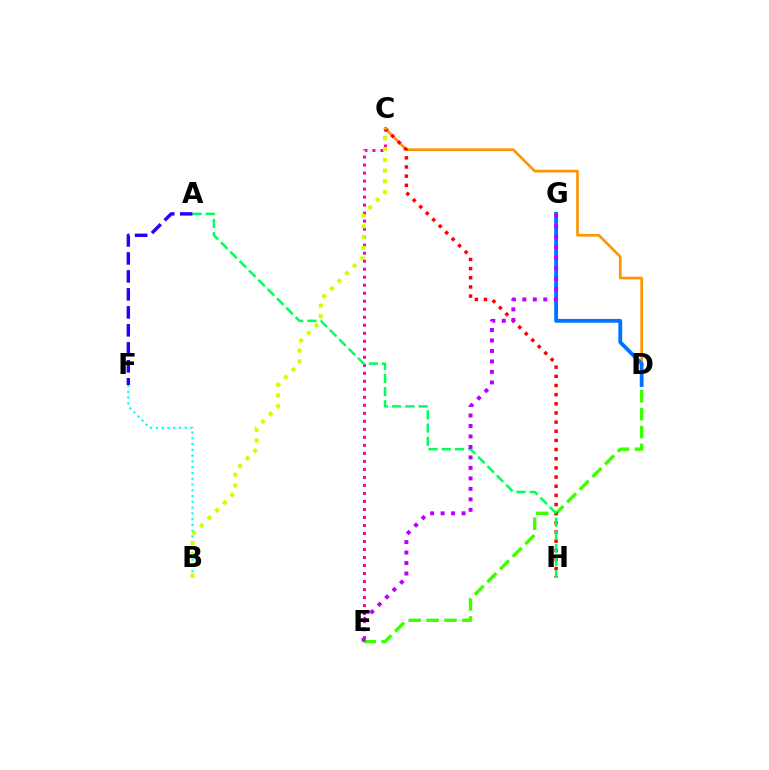{('C', 'D'): [{'color': '#ff9400', 'line_style': 'solid', 'thickness': 1.91}], ('D', 'E'): [{'color': '#3dff00', 'line_style': 'dashed', 'thickness': 2.43}], ('C', 'E'): [{'color': '#ff00ac', 'line_style': 'dotted', 'thickness': 2.18}], ('D', 'G'): [{'color': '#0074ff', 'line_style': 'solid', 'thickness': 2.75}], ('B', 'F'): [{'color': '#00fff6', 'line_style': 'dotted', 'thickness': 1.57}], ('C', 'H'): [{'color': '#ff0000', 'line_style': 'dotted', 'thickness': 2.49}], ('B', 'C'): [{'color': '#d1ff00', 'line_style': 'dotted', 'thickness': 2.93}], ('A', 'H'): [{'color': '#00ff5c', 'line_style': 'dashed', 'thickness': 1.79}], ('A', 'F'): [{'color': '#2500ff', 'line_style': 'dashed', 'thickness': 2.44}], ('E', 'G'): [{'color': '#b900ff', 'line_style': 'dotted', 'thickness': 2.85}]}